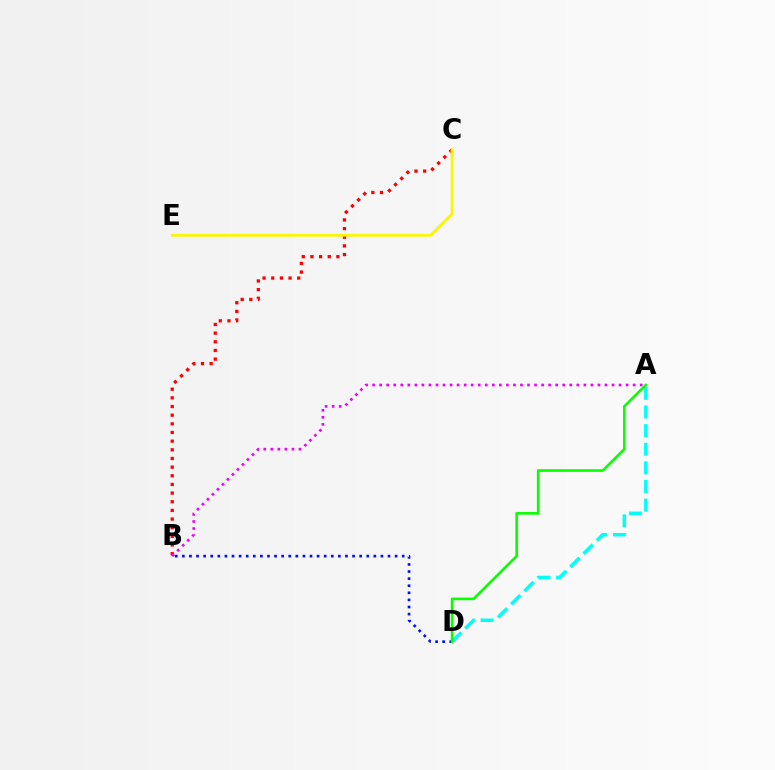{('B', 'D'): [{'color': '#0010ff', 'line_style': 'dotted', 'thickness': 1.93}], ('B', 'C'): [{'color': '#ff0000', 'line_style': 'dotted', 'thickness': 2.35}], ('A', 'B'): [{'color': '#ee00ff', 'line_style': 'dotted', 'thickness': 1.91}], ('C', 'E'): [{'color': '#fcf500', 'line_style': 'solid', 'thickness': 1.99}], ('A', 'D'): [{'color': '#00fff6', 'line_style': 'dashed', 'thickness': 2.53}, {'color': '#08ff00', 'line_style': 'solid', 'thickness': 1.88}]}